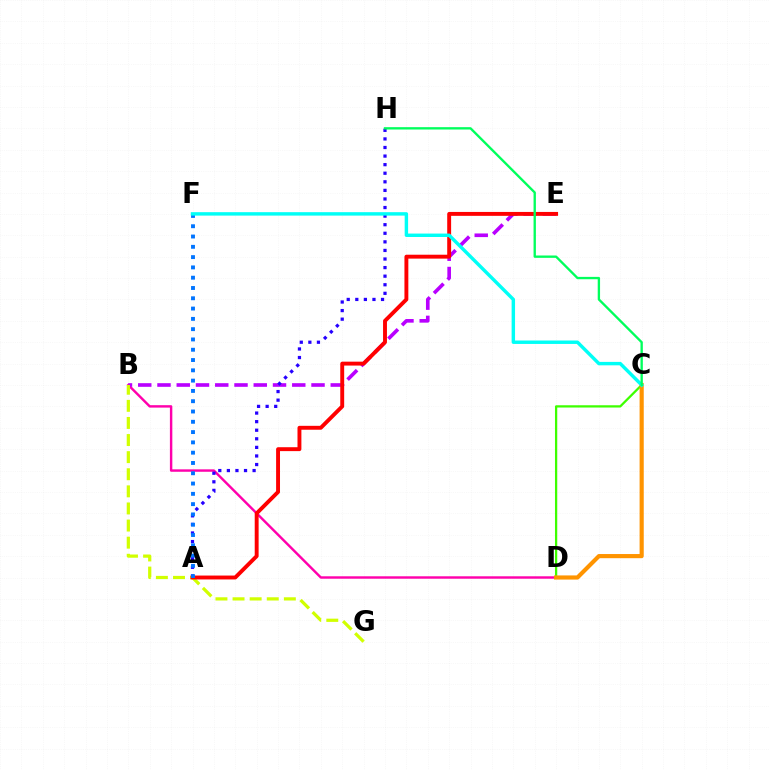{('B', 'D'): [{'color': '#ff00ac', 'line_style': 'solid', 'thickness': 1.75}], ('B', 'E'): [{'color': '#b900ff', 'line_style': 'dashed', 'thickness': 2.62}], ('C', 'D'): [{'color': '#3dff00', 'line_style': 'solid', 'thickness': 1.63}, {'color': '#ff9400', 'line_style': 'solid', 'thickness': 2.99}], ('A', 'H'): [{'color': '#2500ff', 'line_style': 'dotted', 'thickness': 2.33}], ('B', 'G'): [{'color': '#d1ff00', 'line_style': 'dashed', 'thickness': 2.32}], ('A', 'E'): [{'color': '#ff0000', 'line_style': 'solid', 'thickness': 2.81}], ('A', 'F'): [{'color': '#0074ff', 'line_style': 'dotted', 'thickness': 2.8}], ('C', 'F'): [{'color': '#00fff6', 'line_style': 'solid', 'thickness': 2.47}], ('C', 'H'): [{'color': '#00ff5c', 'line_style': 'solid', 'thickness': 1.69}]}